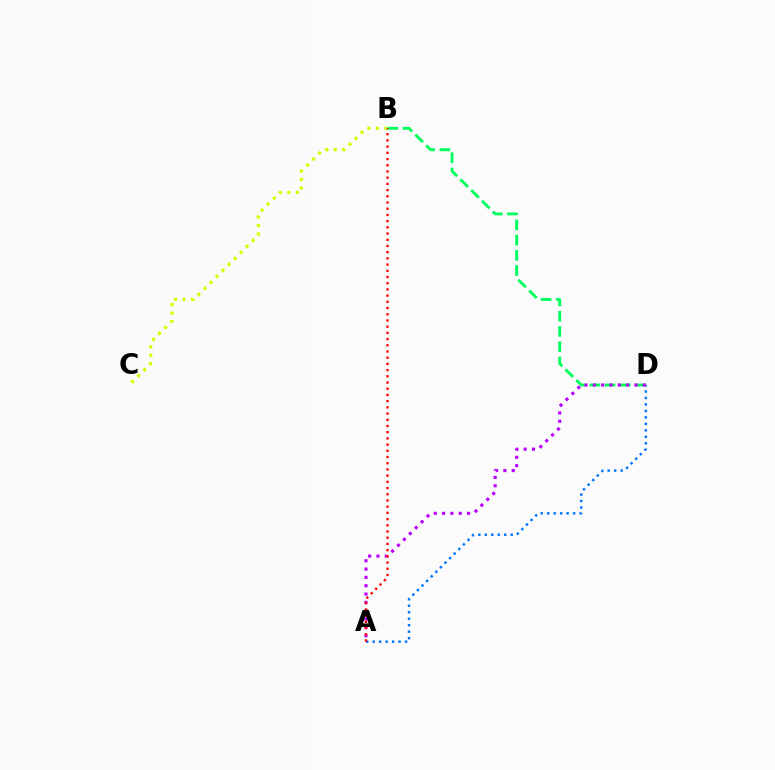{('B', 'C'): [{'color': '#d1ff00', 'line_style': 'dotted', 'thickness': 2.31}], ('B', 'D'): [{'color': '#00ff5c', 'line_style': 'dashed', 'thickness': 2.07}], ('A', 'D'): [{'color': '#0074ff', 'line_style': 'dotted', 'thickness': 1.76}, {'color': '#b900ff', 'line_style': 'dotted', 'thickness': 2.26}], ('A', 'B'): [{'color': '#ff0000', 'line_style': 'dotted', 'thickness': 1.69}]}